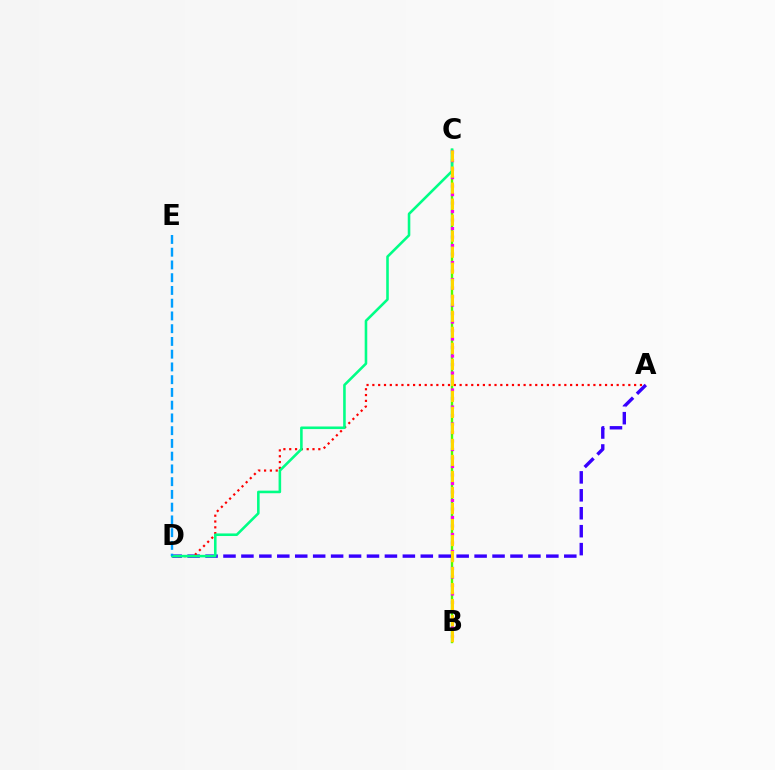{('B', 'C'): [{'color': '#4fff00', 'line_style': 'solid', 'thickness': 1.73}, {'color': '#ff00ed', 'line_style': 'dotted', 'thickness': 2.31}, {'color': '#ffd500', 'line_style': 'dashed', 'thickness': 2.18}], ('A', 'D'): [{'color': '#3700ff', 'line_style': 'dashed', 'thickness': 2.44}, {'color': '#ff0000', 'line_style': 'dotted', 'thickness': 1.58}], ('C', 'D'): [{'color': '#00ff86', 'line_style': 'solid', 'thickness': 1.86}], ('D', 'E'): [{'color': '#009eff', 'line_style': 'dashed', 'thickness': 1.73}]}